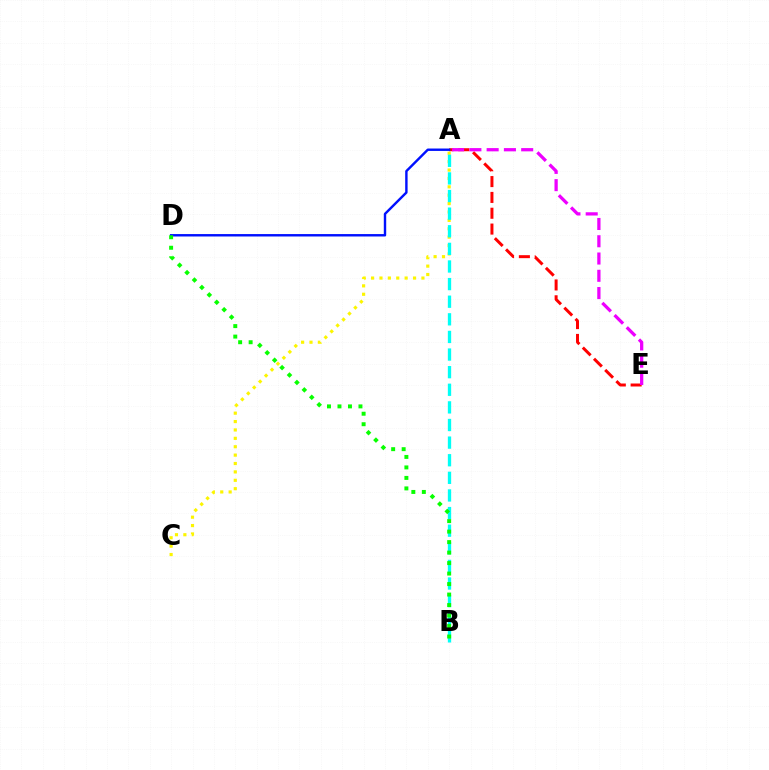{('A', 'C'): [{'color': '#fcf500', 'line_style': 'dotted', 'thickness': 2.28}], ('A', 'B'): [{'color': '#00fff6', 'line_style': 'dashed', 'thickness': 2.39}], ('A', 'E'): [{'color': '#ff0000', 'line_style': 'dashed', 'thickness': 2.15}, {'color': '#ee00ff', 'line_style': 'dashed', 'thickness': 2.35}], ('A', 'D'): [{'color': '#0010ff', 'line_style': 'solid', 'thickness': 1.74}], ('B', 'D'): [{'color': '#08ff00', 'line_style': 'dotted', 'thickness': 2.85}]}